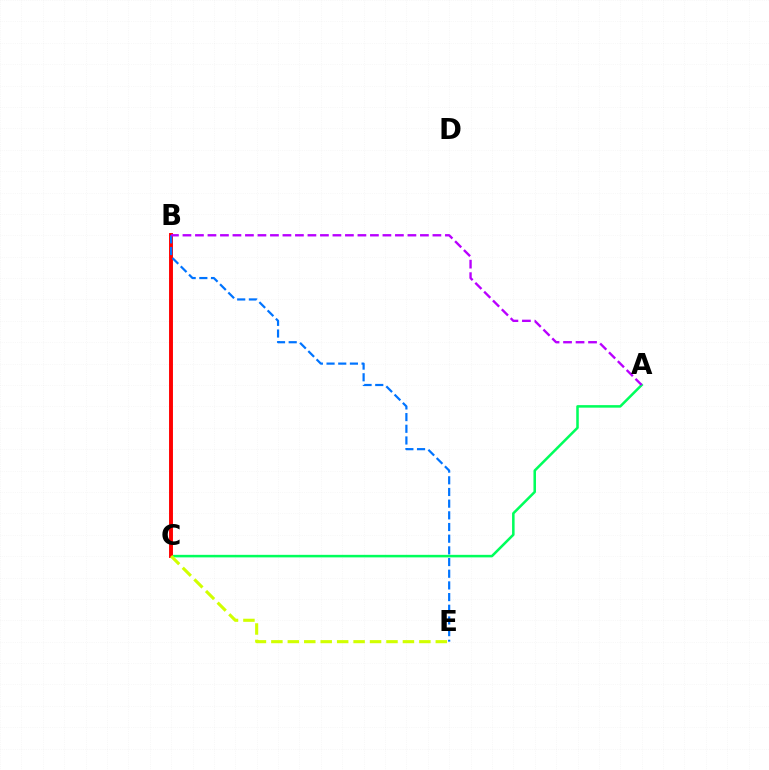{('A', 'C'): [{'color': '#00ff5c', 'line_style': 'solid', 'thickness': 1.83}], ('B', 'C'): [{'color': '#ff0000', 'line_style': 'solid', 'thickness': 2.81}], ('C', 'E'): [{'color': '#d1ff00', 'line_style': 'dashed', 'thickness': 2.23}], ('B', 'E'): [{'color': '#0074ff', 'line_style': 'dashed', 'thickness': 1.59}], ('A', 'B'): [{'color': '#b900ff', 'line_style': 'dashed', 'thickness': 1.7}]}